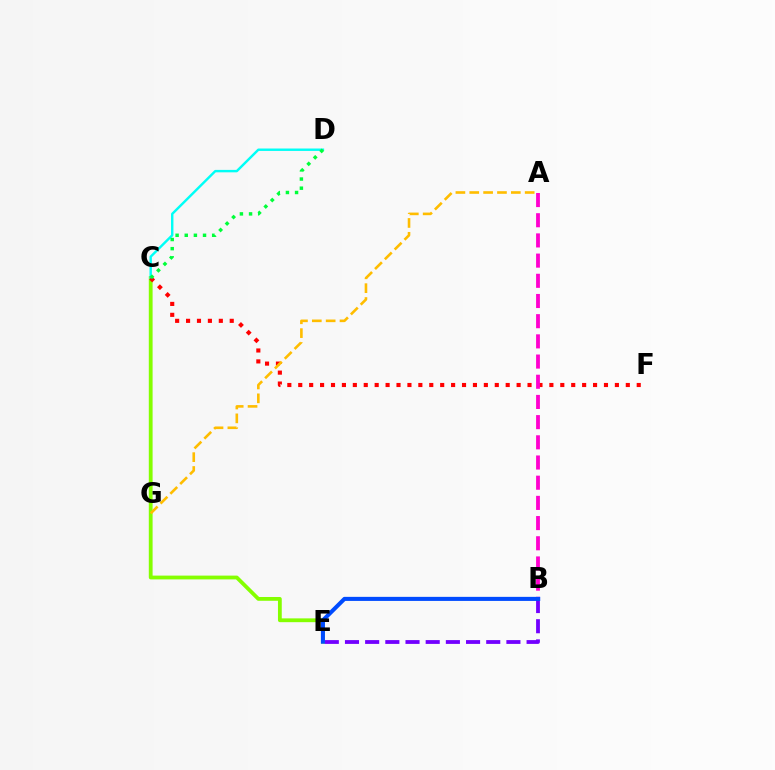{('C', 'E'): [{'color': '#84ff00', 'line_style': 'solid', 'thickness': 2.73}], ('B', 'E'): [{'color': '#7200ff', 'line_style': 'dashed', 'thickness': 2.74}, {'color': '#004bff', 'line_style': 'solid', 'thickness': 2.92}], ('C', 'D'): [{'color': '#00fff6', 'line_style': 'solid', 'thickness': 1.74}, {'color': '#00ff39', 'line_style': 'dotted', 'thickness': 2.48}], ('C', 'F'): [{'color': '#ff0000', 'line_style': 'dotted', 'thickness': 2.97}], ('A', 'G'): [{'color': '#ffbd00', 'line_style': 'dashed', 'thickness': 1.88}], ('A', 'B'): [{'color': '#ff00cf', 'line_style': 'dashed', 'thickness': 2.74}]}